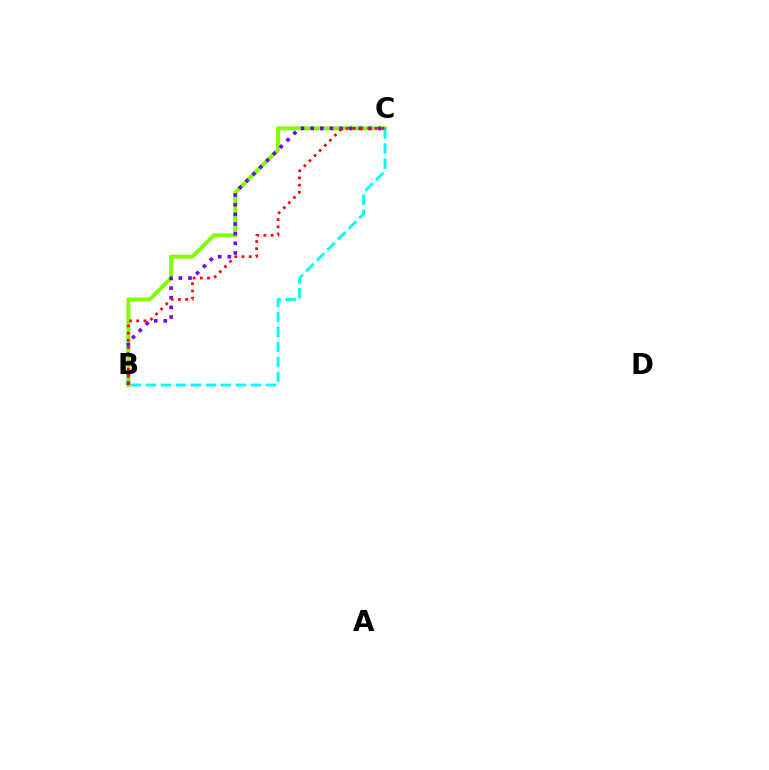{('B', 'C'): [{'color': '#84ff00', 'line_style': 'solid', 'thickness': 2.89}, {'color': '#7200ff', 'line_style': 'dotted', 'thickness': 2.62}, {'color': '#00fff6', 'line_style': 'dashed', 'thickness': 2.04}, {'color': '#ff0000', 'line_style': 'dotted', 'thickness': 1.96}]}